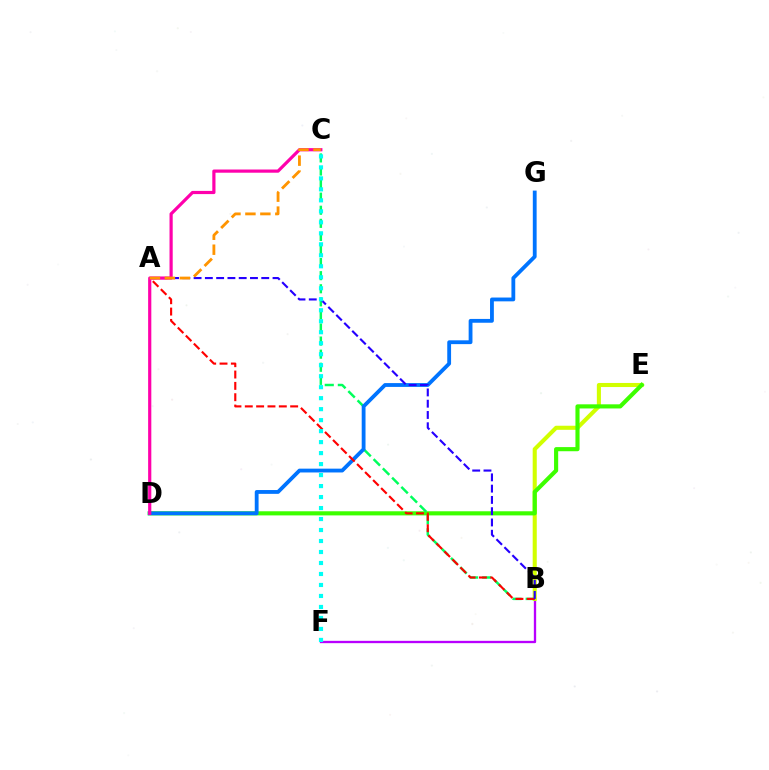{('B', 'F'): [{'color': '#b900ff', 'line_style': 'solid', 'thickness': 1.67}], ('B', 'E'): [{'color': '#d1ff00', 'line_style': 'solid', 'thickness': 2.94}], ('D', 'E'): [{'color': '#3dff00', 'line_style': 'solid', 'thickness': 2.97}], ('B', 'C'): [{'color': '#00ff5c', 'line_style': 'dashed', 'thickness': 1.78}], ('D', 'G'): [{'color': '#0074ff', 'line_style': 'solid', 'thickness': 2.75}], ('A', 'B'): [{'color': '#ff0000', 'line_style': 'dashed', 'thickness': 1.54}, {'color': '#2500ff', 'line_style': 'dashed', 'thickness': 1.53}], ('C', 'F'): [{'color': '#00fff6', 'line_style': 'dotted', 'thickness': 2.99}], ('C', 'D'): [{'color': '#ff00ac', 'line_style': 'solid', 'thickness': 2.3}], ('A', 'C'): [{'color': '#ff9400', 'line_style': 'dashed', 'thickness': 2.03}]}